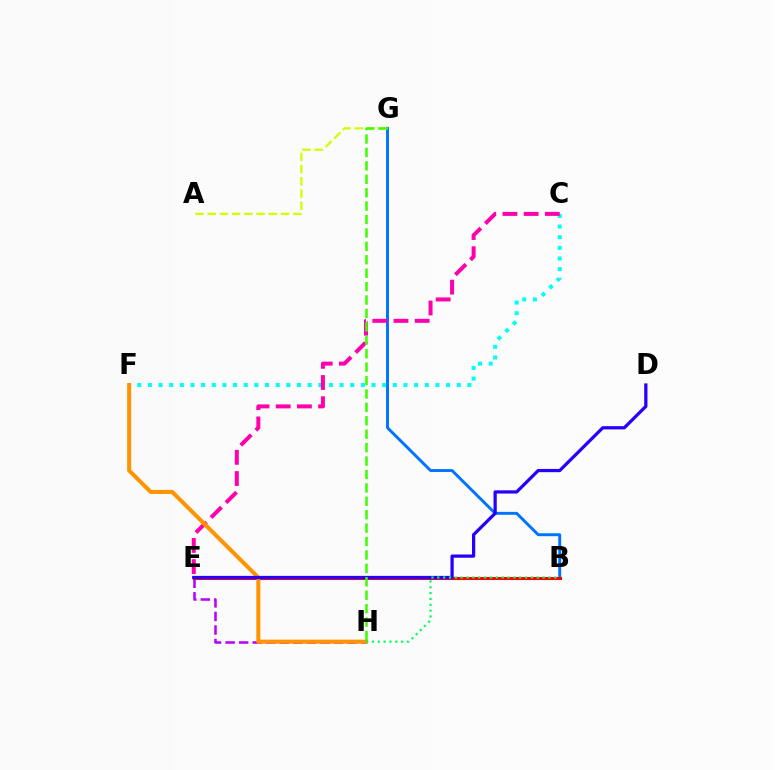{('E', 'H'): [{'color': '#b900ff', 'line_style': 'dashed', 'thickness': 1.84}], ('C', 'F'): [{'color': '#00fff6', 'line_style': 'dotted', 'thickness': 2.89}], ('B', 'G'): [{'color': '#0074ff', 'line_style': 'solid', 'thickness': 2.11}], ('A', 'G'): [{'color': '#d1ff00', 'line_style': 'dashed', 'thickness': 1.66}], ('C', 'E'): [{'color': '#ff00ac', 'line_style': 'dashed', 'thickness': 2.88}], ('B', 'E'): [{'color': '#ff0000', 'line_style': 'solid', 'thickness': 2.21}], ('F', 'H'): [{'color': '#ff9400', 'line_style': 'solid', 'thickness': 2.91}], ('D', 'E'): [{'color': '#2500ff', 'line_style': 'solid', 'thickness': 2.33}], ('B', 'H'): [{'color': '#00ff5c', 'line_style': 'dotted', 'thickness': 1.59}], ('G', 'H'): [{'color': '#3dff00', 'line_style': 'dashed', 'thickness': 1.82}]}